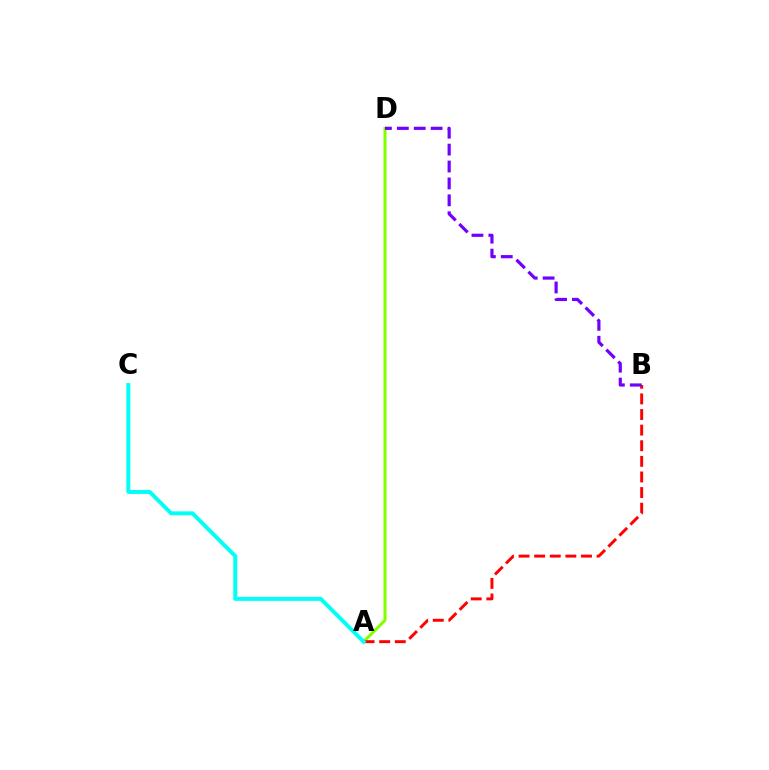{('A', 'D'): [{'color': '#84ff00', 'line_style': 'solid', 'thickness': 2.22}], ('A', 'B'): [{'color': '#ff0000', 'line_style': 'dashed', 'thickness': 2.12}], ('B', 'D'): [{'color': '#7200ff', 'line_style': 'dashed', 'thickness': 2.3}], ('A', 'C'): [{'color': '#00fff6', 'line_style': 'solid', 'thickness': 2.85}]}